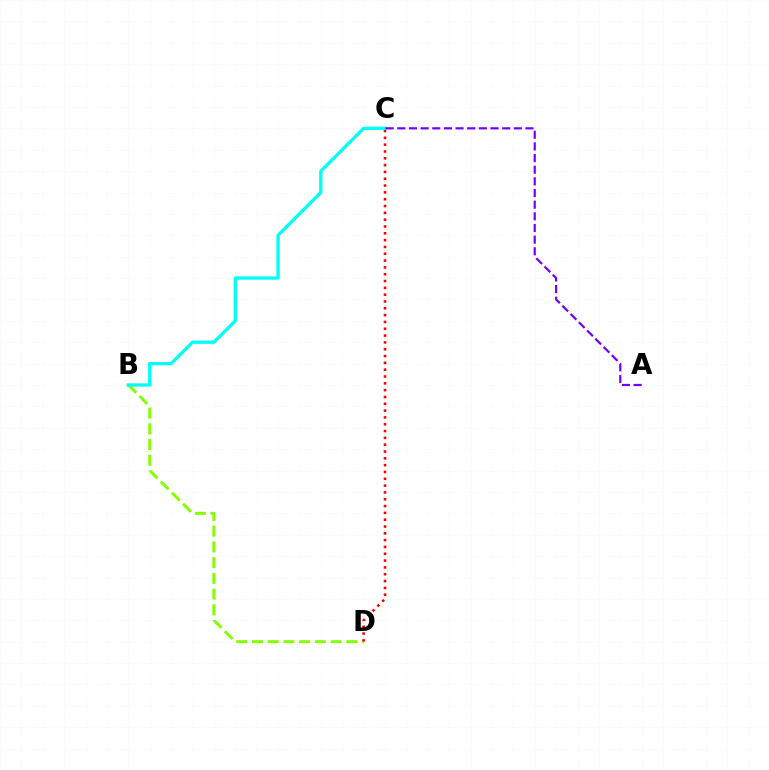{('B', 'D'): [{'color': '#84ff00', 'line_style': 'dashed', 'thickness': 2.14}], ('C', 'D'): [{'color': '#ff0000', 'line_style': 'dotted', 'thickness': 1.85}], ('B', 'C'): [{'color': '#00fff6', 'line_style': 'solid', 'thickness': 2.37}], ('A', 'C'): [{'color': '#7200ff', 'line_style': 'dashed', 'thickness': 1.58}]}